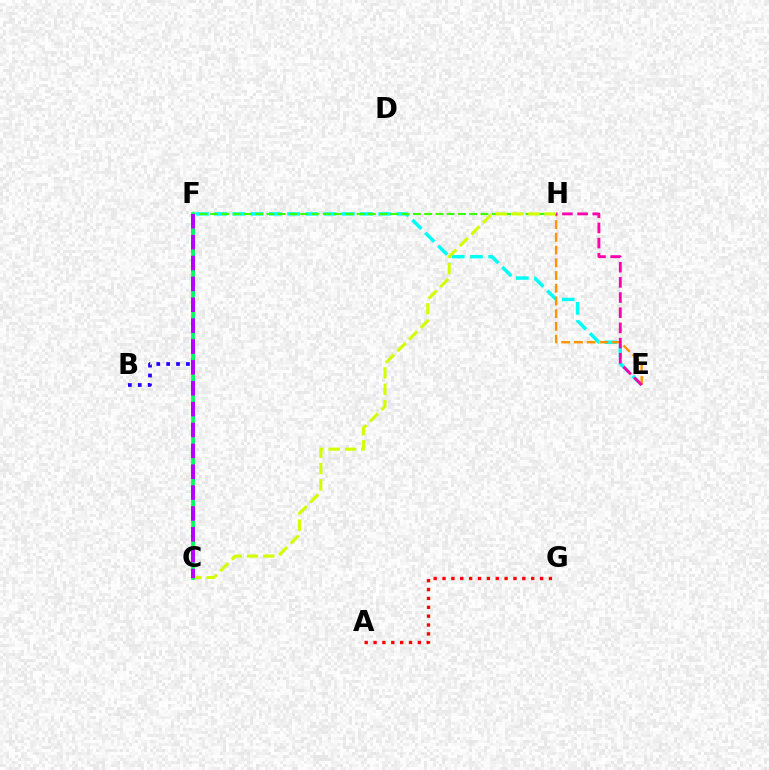{('E', 'F'): [{'color': '#00fff6', 'line_style': 'dashed', 'thickness': 2.48}], ('F', 'H'): [{'color': '#3dff00', 'line_style': 'dashed', 'thickness': 1.53}], ('C', 'H'): [{'color': '#d1ff00', 'line_style': 'dashed', 'thickness': 2.22}], ('E', 'H'): [{'color': '#ff9400', 'line_style': 'dashed', 'thickness': 1.73}, {'color': '#ff00ac', 'line_style': 'dashed', 'thickness': 2.06}], ('B', 'F'): [{'color': '#2500ff', 'line_style': 'dotted', 'thickness': 2.68}], ('C', 'F'): [{'color': '#0074ff', 'line_style': 'dotted', 'thickness': 2.11}, {'color': '#00ff5c', 'line_style': 'solid', 'thickness': 2.68}, {'color': '#b900ff', 'line_style': 'dashed', 'thickness': 2.84}], ('A', 'G'): [{'color': '#ff0000', 'line_style': 'dotted', 'thickness': 2.41}]}